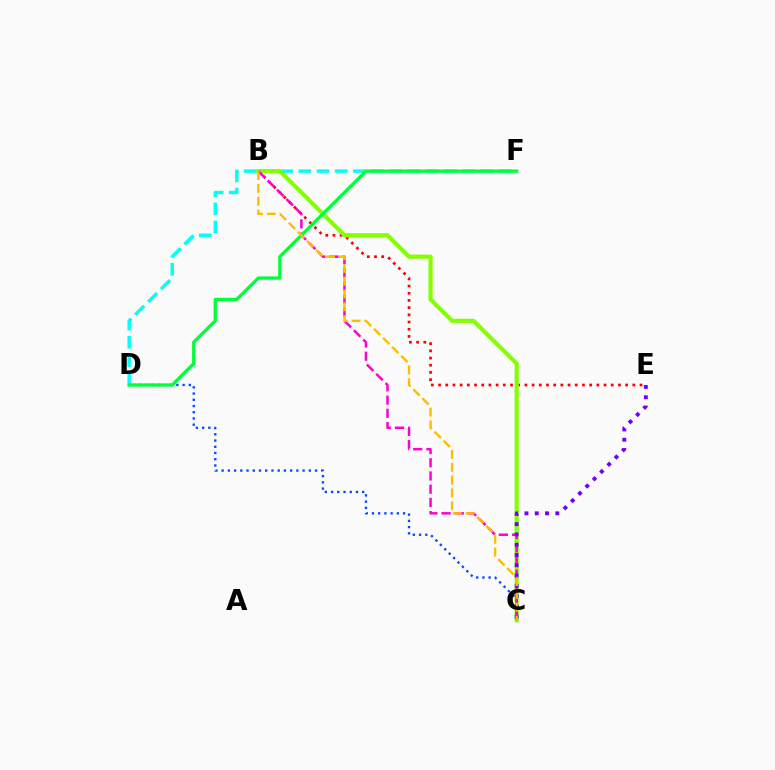{('B', 'E'): [{'color': '#ff0000', 'line_style': 'dotted', 'thickness': 1.95}], ('D', 'F'): [{'color': '#00fff6', 'line_style': 'dashed', 'thickness': 2.47}, {'color': '#00ff39', 'line_style': 'solid', 'thickness': 2.38}], ('B', 'C'): [{'color': '#84ff00', 'line_style': 'solid', 'thickness': 2.99}, {'color': '#ff00cf', 'line_style': 'dashed', 'thickness': 1.8}, {'color': '#ffbd00', 'line_style': 'dashed', 'thickness': 1.74}], ('C', 'D'): [{'color': '#004bff', 'line_style': 'dotted', 'thickness': 1.69}], ('C', 'E'): [{'color': '#7200ff', 'line_style': 'dotted', 'thickness': 2.8}]}